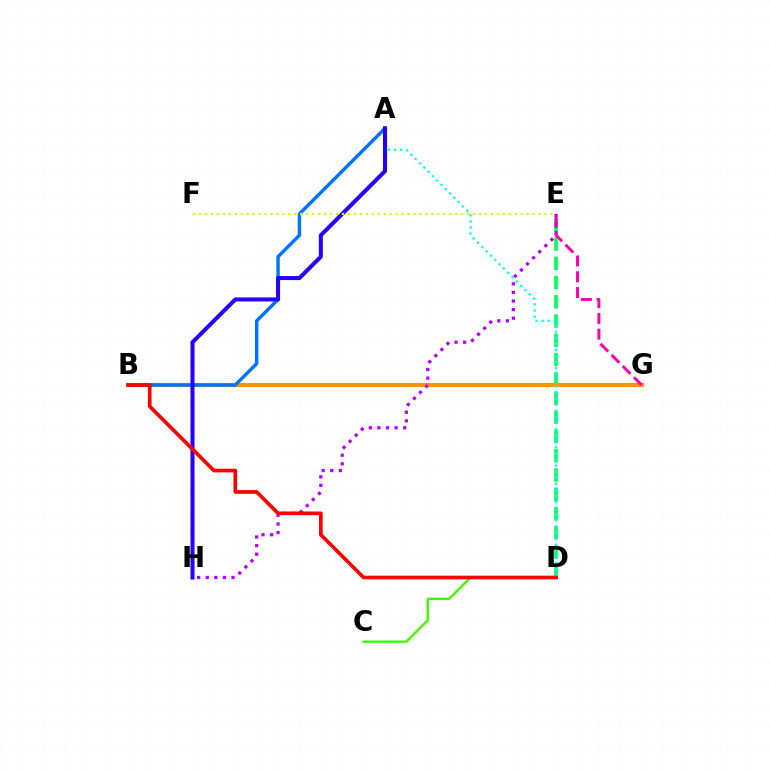{('C', 'D'): [{'color': '#3dff00', 'line_style': 'solid', 'thickness': 1.76}], ('D', 'E'): [{'color': '#00ff5c', 'line_style': 'dashed', 'thickness': 2.61}], ('B', 'G'): [{'color': '#ff9400', 'line_style': 'solid', 'thickness': 2.95}], ('E', 'H'): [{'color': '#b900ff', 'line_style': 'dotted', 'thickness': 2.34}], ('A', 'D'): [{'color': '#00fff6', 'line_style': 'dotted', 'thickness': 1.65}], ('A', 'B'): [{'color': '#0074ff', 'line_style': 'solid', 'thickness': 2.47}], ('A', 'H'): [{'color': '#2500ff', 'line_style': 'solid', 'thickness': 2.91}], ('B', 'D'): [{'color': '#ff0000', 'line_style': 'solid', 'thickness': 2.65}], ('E', 'G'): [{'color': '#ff00ac', 'line_style': 'dashed', 'thickness': 2.14}], ('E', 'F'): [{'color': '#d1ff00', 'line_style': 'dotted', 'thickness': 1.62}]}